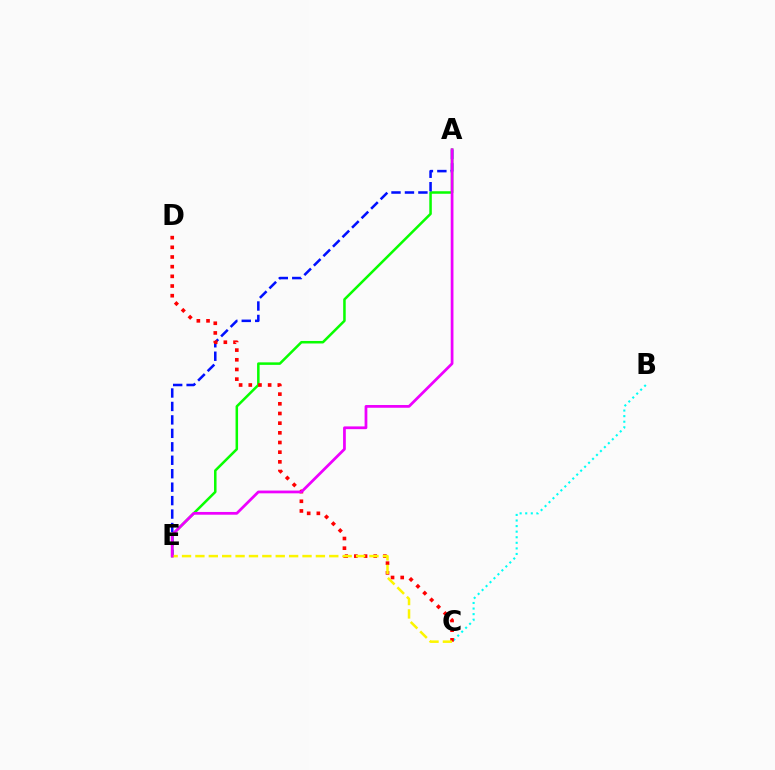{('B', 'C'): [{'color': '#00fff6', 'line_style': 'dotted', 'thickness': 1.52}], ('A', 'E'): [{'color': '#08ff00', 'line_style': 'solid', 'thickness': 1.82}, {'color': '#0010ff', 'line_style': 'dashed', 'thickness': 1.83}, {'color': '#ee00ff', 'line_style': 'solid', 'thickness': 1.98}], ('C', 'D'): [{'color': '#ff0000', 'line_style': 'dotted', 'thickness': 2.63}], ('C', 'E'): [{'color': '#fcf500', 'line_style': 'dashed', 'thickness': 1.82}]}